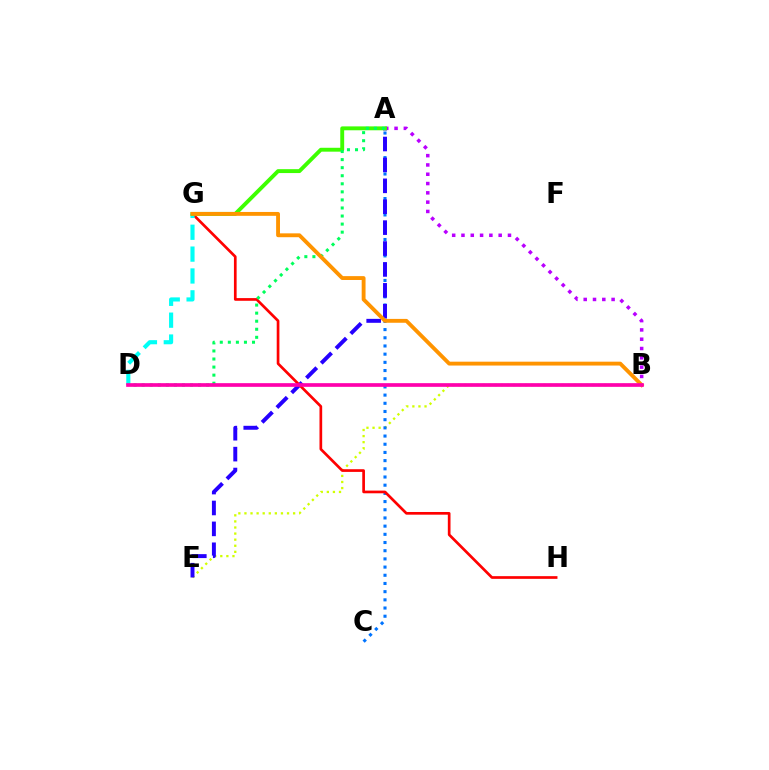{('B', 'E'): [{'color': '#d1ff00', 'line_style': 'dotted', 'thickness': 1.65}], ('A', 'C'): [{'color': '#0074ff', 'line_style': 'dotted', 'thickness': 2.23}], ('A', 'E'): [{'color': '#2500ff', 'line_style': 'dashed', 'thickness': 2.84}], ('G', 'H'): [{'color': '#ff0000', 'line_style': 'solid', 'thickness': 1.94}], ('D', 'G'): [{'color': '#00fff6', 'line_style': 'dashed', 'thickness': 2.97}], ('A', 'B'): [{'color': '#b900ff', 'line_style': 'dotted', 'thickness': 2.53}], ('A', 'G'): [{'color': '#3dff00', 'line_style': 'solid', 'thickness': 2.8}], ('A', 'D'): [{'color': '#00ff5c', 'line_style': 'dotted', 'thickness': 2.19}], ('B', 'G'): [{'color': '#ff9400', 'line_style': 'solid', 'thickness': 2.78}], ('B', 'D'): [{'color': '#ff00ac', 'line_style': 'solid', 'thickness': 2.65}]}